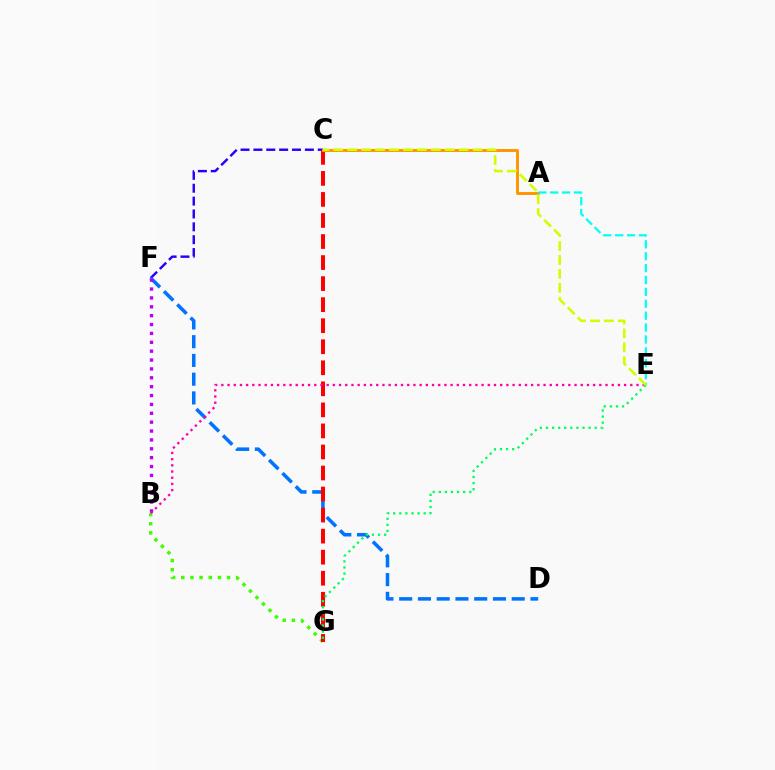{('C', 'F'): [{'color': '#2500ff', 'line_style': 'dashed', 'thickness': 1.75}], ('B', 'G'): [{'color': '#3dff00', 'line_style': 'dotted', 'thickness': 2.49}], ('D', 'F'): [{'color': '#0074ff', 'line_style': 'dashed', 'thickness': 2.55}], ('B', 'F'): [{'color': '#b900ff', 'line_style': 'dotted', 'thickness': 2.41}], ('C', 'G'): [{'color': '#ff0000', 'line_style': 'dashed', 'thickness': 2.86}], ('B', 'E'): [{'color': '#ff00ac', 'line_style': 'dotted', 'thickness': 1.68}], ('A', 'C'): [{'color': '#ff9400', 'line_style': 'solid', 'thickness': 2.08}], ('A', 'E'): [{'color': '#00fff6', 'line_style': 'dashed', 'thickness': 1.62}], ('E', 'G'): [{'color': '#00ff5c', 'line_style': 'dotted', 'thickness': 1.65}], ('C', 'E'): [{'color': '#d1ff00', 'line_style': 'dashed', 'thickness': 1.89}]}